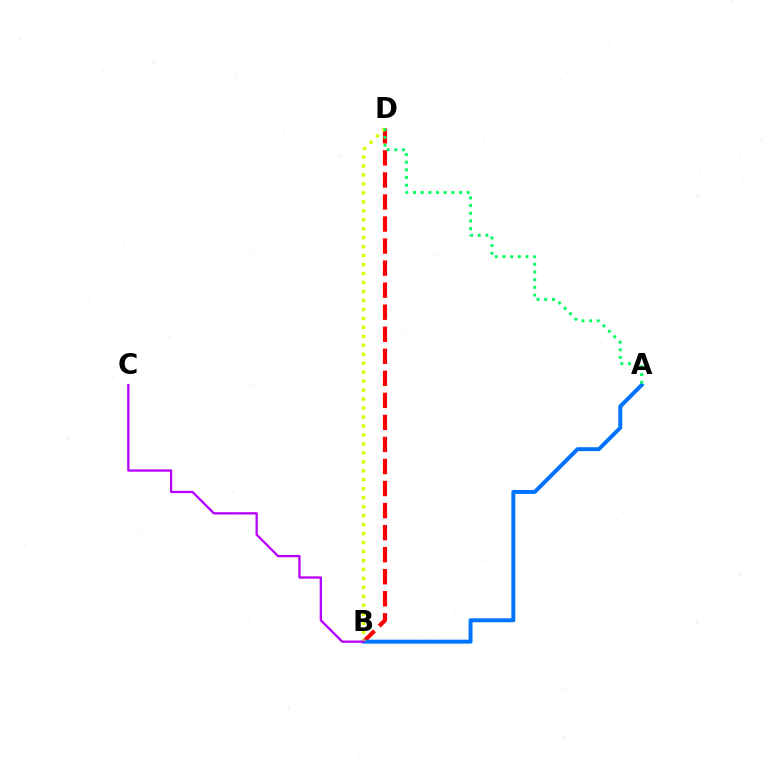{('B', 'D'): [{'color': '#ff0000', 'line_style': 'dashed', 'thickness': 2.99}, {'color': '#d1ff00', 'line_style': 'dotted', 'thickness': 2.44}], ('A', 'B'): [{'color': '#0074ff', 'line_style': 'solid', 'thickness': 2.85}], ('A', 'D'): [{'color': '#00ff5c', 'line_style': 'dotted', 'thickness': 2.09}], ('B', 'C'): [{'color': '#b900ff', 'line_style': 'solid', 'thickness': 1.65}]}